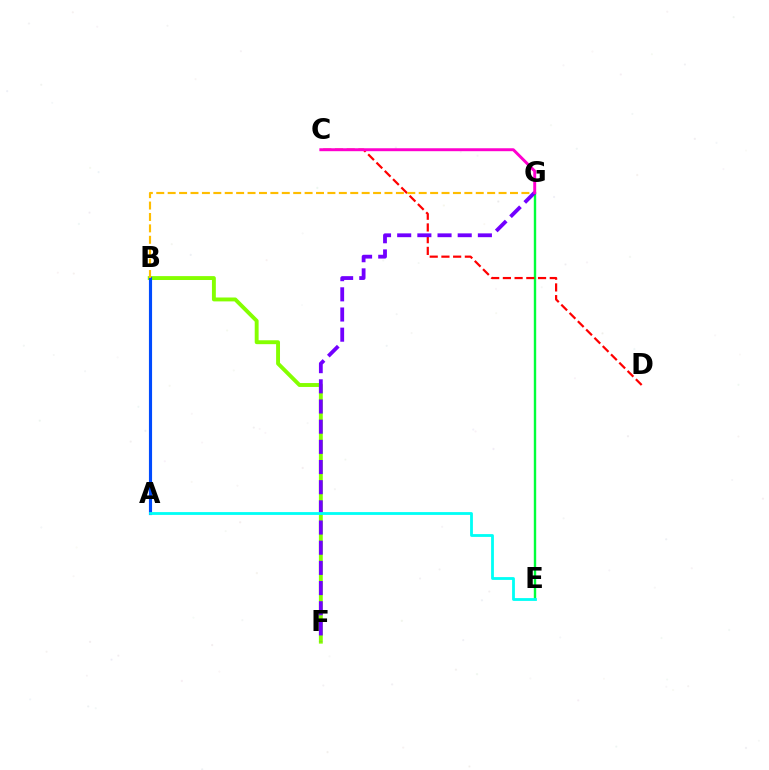{('B', 'F'): [{'color': '#84ff00', 'line_style': 'solid', 'thickness': 2.8}], ('E', 'G'): [{'color': '#00ff39', 'line_style': 'solid', 'thickness': 1.73}], ('C', 'D'): [{'color': '#ff0000', 'line_style': 'dashed', 'thickness': 1.59}], ('A', 'B'): [{'color': '#004bff', 'line_style': 'solid', 'thickness': 2.26}], ('B', 'G'): [{'color': '#ffbd00', 'line_style': 'dashed', 'thickness': 1.55}], ('F', 'G'): [{'color': '#7200ff', 'line_style': 'dashed', 'thickness': 2.74}], ('A', 'E'): [{'color': '#00fff6', 'line_style': 'solid', 'thickness': 2.02}], ('C', 'G'): [{'color': '#ff00cf', 'line_style': 'solid', 'thickness': 2.11}]}